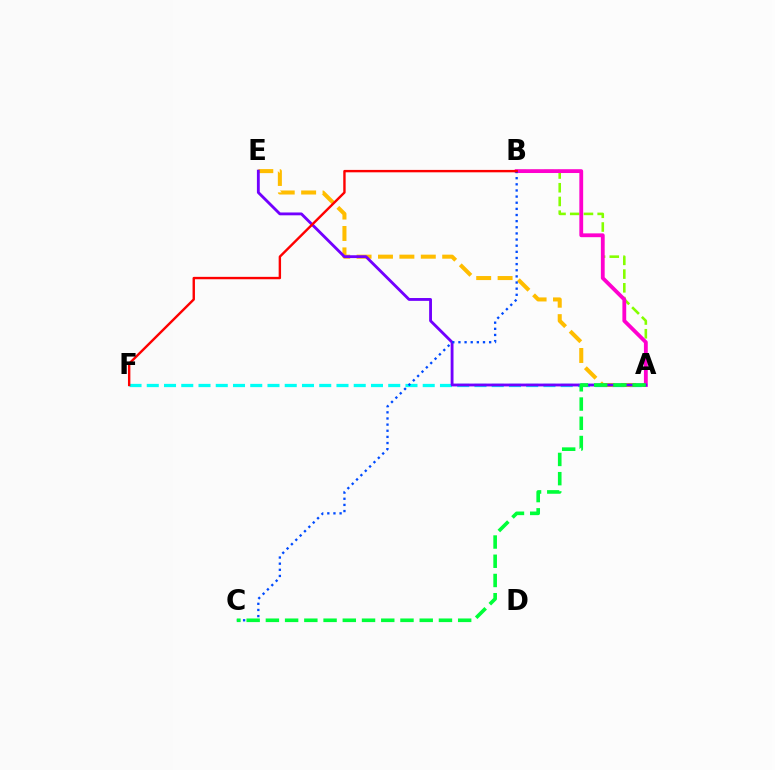{('A', 'F'): [{'color': '#00fff6', 'line_style': 'dashed', 'thickness': 2.34}], ('A', 'E'): [{'color': '#ffbd00', 'line_style': 'dashed', 'thickness': 2.91}, {'color': '#7200ff', 'line_style': 'solid', 'thickness': 2.05}], ('A', 'B'): [{'color': '#84ff00', 'line_style': 'dashed', 'thickness': 1.86}, {'color': '#ff00cf', 'line_style': 'solid', 'thickness': 2.74}], ('B', 'C'): [{'color': '#004bff', 'line_style': 'dotted', 'thickness': 1.67}], ('A', 'C'): [{'color': '#00ff39', 'line_style': 'dashed', 'thickness': 2.61}], ('B', 'F'): [{'color': '#ff0000', 'line_style': 'solid', 'thickness': 1.73}]}